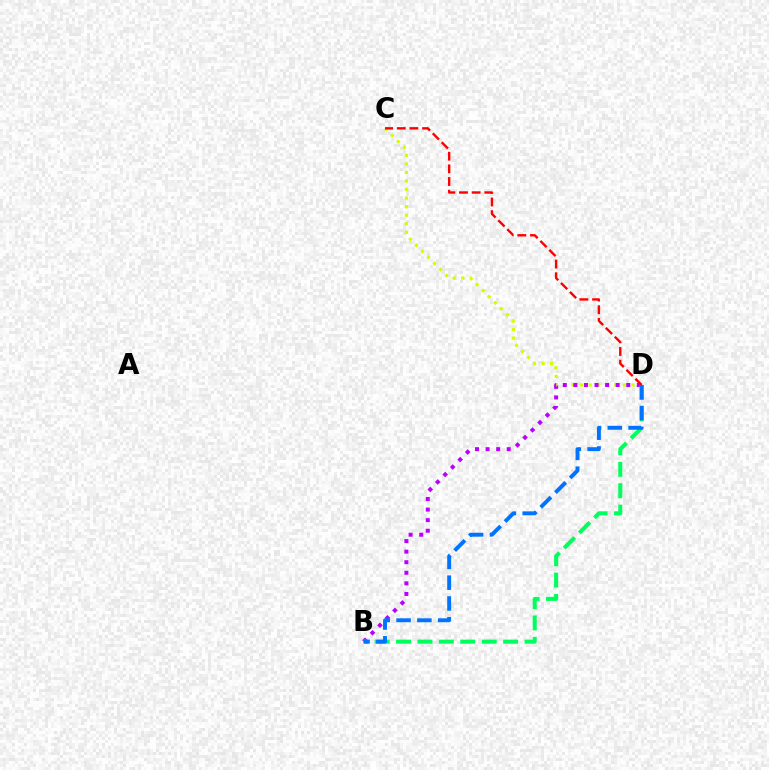{('C', 'D'): [{'color': '#d1ff00', 'line_style': 'dotted', 'thickness': 2.32}, {'color': '#ff0000', 'line_style': 'dashed', 'thickness': 1.72}], ('B', 'D'): [{'color': '#b900ff', 'line_style': 'dotted', 'thickness': 2.87}, {'color': '#00ff5c', 'line_style': 'dashed', 'thickness': 2.91}, {'color': '#0074ff', 'line_style': 'dashed', 'thickness': 2.83}]}